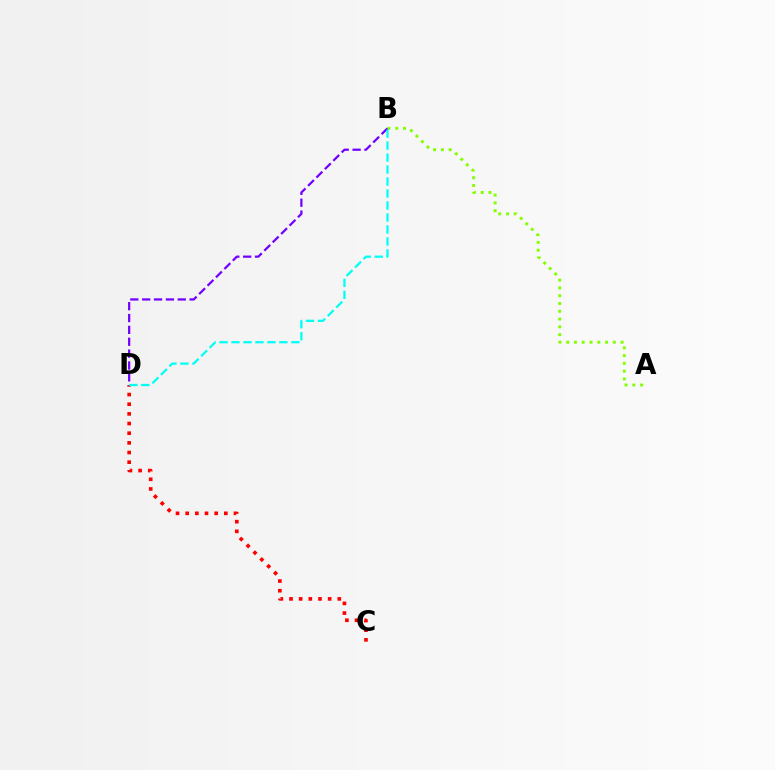{('A', 'B'): [{'color': '#84ff00', 'line_style': 'dotted', 'thickness': 2.11}], ('C', 'D'): [{'color': '#ff0000', 'line_style': 'dotted', 'thickness': 2.62}], ('B', 'D'): [{'color': '#7200ff', 'line_style': 'dashed', 'thickness': 1.61}, {'color': '#00fff6', 'line_style': 'dashed', 'thickness': 1.63}]}